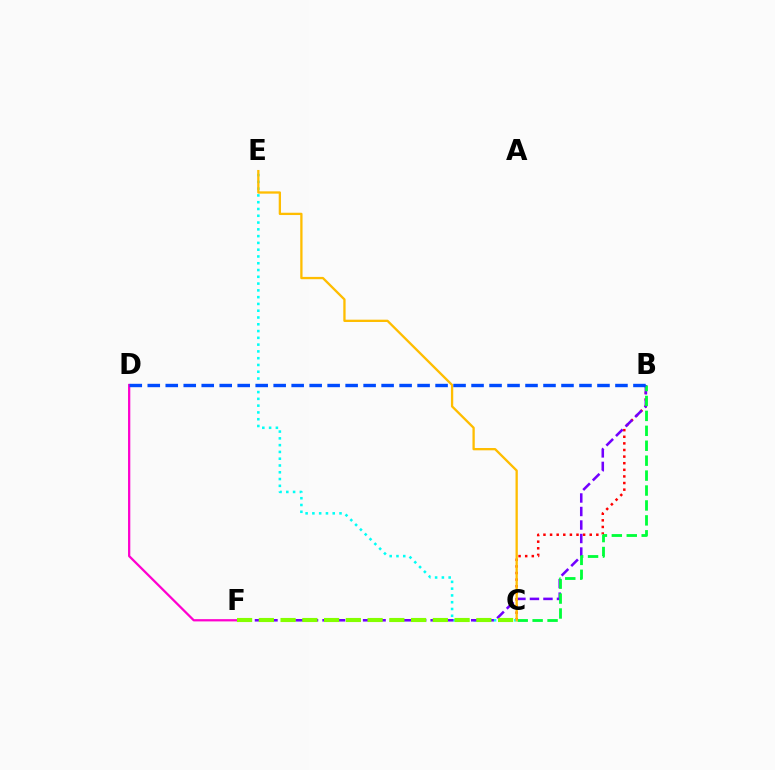{('B', 'C'): [{'color': '#ff0000', 'line_style': 'dotted', 'thickness': 1.8}, {'color': '#00ff39', 'line_style': 'dashed', 'thickness': 2.03}], ('C', 'E'): [{'color': '#00fff6', 'line_style': 'dotted', 'thickness': 1.84}, {'color': '#ffbd00', 'line_style': 'solid', 'thickness': 1.66}], ('B', 'F'): [{'color': '#7200ff', 'line_style': 'dashed', 'thickness': 1.84}], ('D', 'F'): [{'color': '#ff00cf', 'line_style': 'solid', 'thickness': 1.63}], ('B', 'D'): [{'color': '#004bff', 'line_style': 'dashed', 'thickness': 2.44}], ('C', 'F'): [{'color': '#84ff00', 'line_style': 'dashed', 'thickness': 2.95}]}